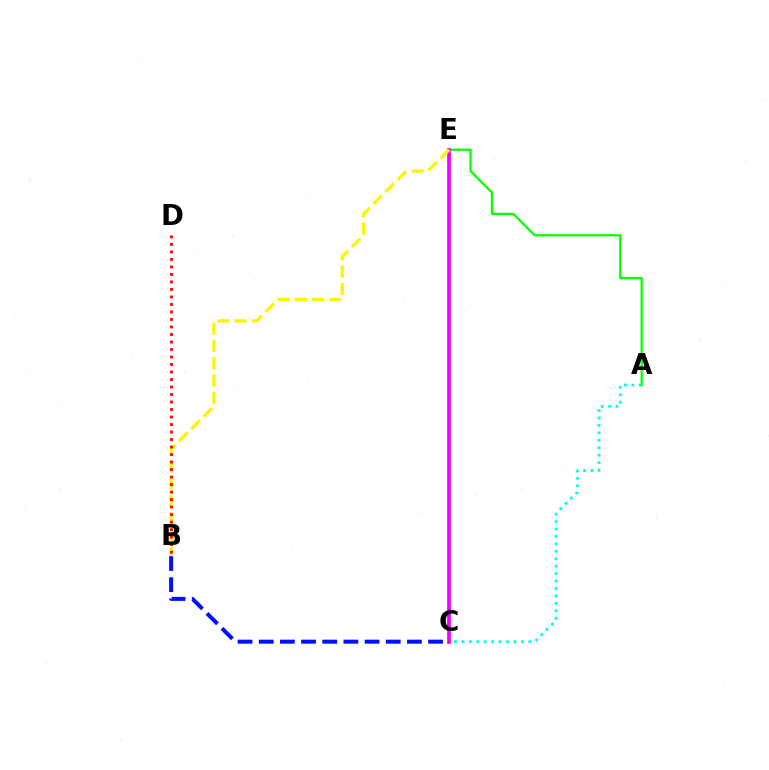{('A', 'C'): [{'color': '#00fff6', 'line_style': 'dotted', 'thickness': 2.02}], ('B', 'C'): [{'color': '#0010ff', 'line_style': 'dashed', 'thickness': 2.88}], ('A', 'E'): [{'color': '#08ff00', 'line_style': 'solid', 'thickness': 1.63}], ('C', 'E'): [{'color': '#ee00ff', 'line_style': 'solid', 'thickness': 2.67}], ('B', 'E'): [{'color': '#fcf500', 'line_style': 'dashed', 'thickness': 2.35}], ('B', 'D'): [{'color': '#ff0000', 'line_style': 'dotted', 'thickness': 2.04}]}